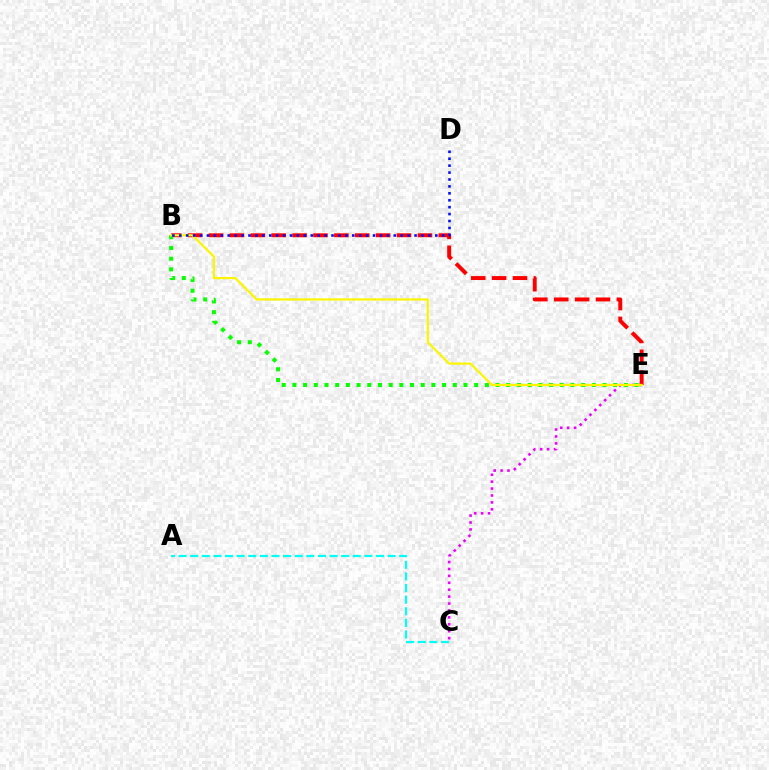{('B', 'E'): [{'color': '#ff0000', 'line_style': 'dashed', 'thickness': 2.84}, {'color': '#08ff00', 'line_style': 'dotted', 'thickness': 2.91}, {'color': '#fcf500', 'line_style': 'solid', 'thickness': 1.59}], ('A', 'C'): [{'color': '#00fff6', 'line_style': 'dashed', 'thickness': 1.58}], ('C', 'E'): [{'color': '#ee00ff', 'line_style': 'dotted', 'thickness': 1.88}], ('B', 'D'): [{'color': '#0010ff', 'line_style': 'dotted', 'thickness': 1.88}]}